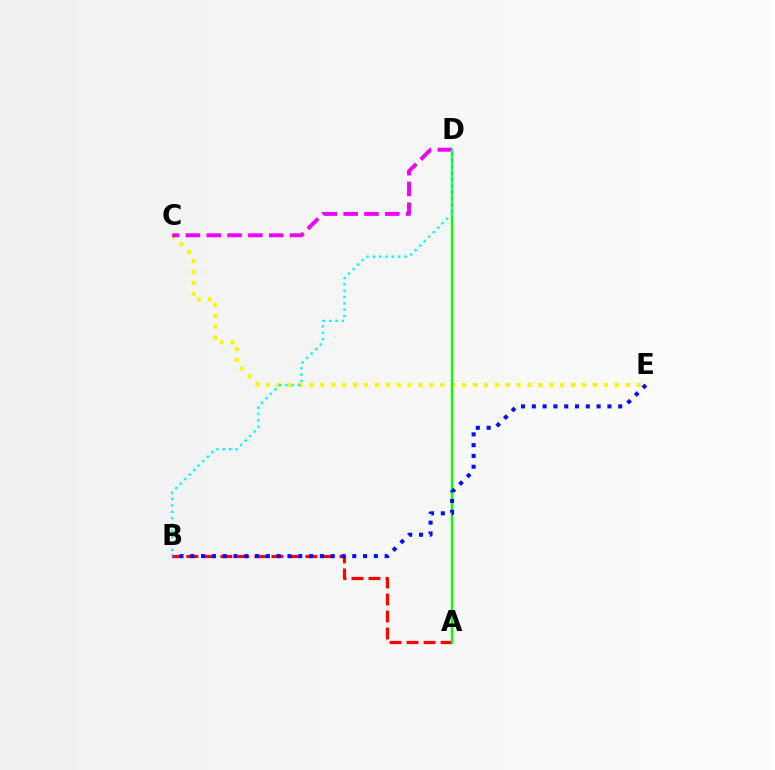{('C', 'E'): [{'color': '#fcf500', 'line_style': 'dotted', 'thickness': 2.96}], ('A', 'B'): [{'color': '#ff0000', 'line_style': 'dashed', 'thickness': 2.31}], ('C', 'D'): [{'color': '#ee00ff', 'line_style': 'dashed', 'thickness': 2.83}], ('A', 'D'): [{'color': '#08ff00', 'line_style': 'solid', 'thickness': 1.71}], ('B', 'D'): [{'color': '#00fff6', 'line_style': 'dotted', 'thickness': 1.73}], ('B', 'E'): [{'color': '#0010ff', 'line_style': 'dotted', 'thickness': 2.93}]}